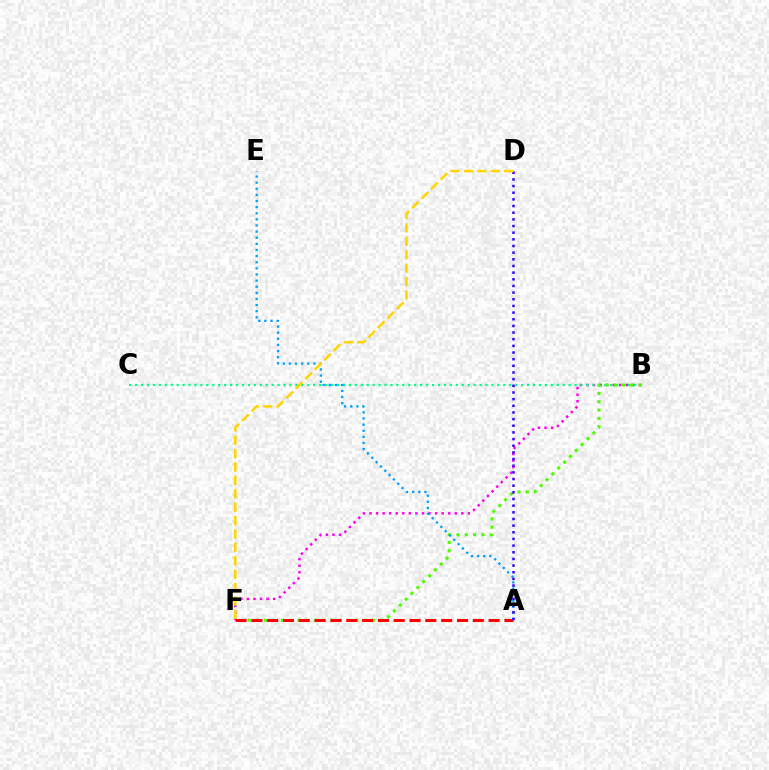{('B', 'F'): [{'color': '#ff00ed', 'line_style': 'dotted', 'thickness': 1.78}, {'color': '#4fff00', 'line_style': 'dotted', 'thickness': 2.25}], ('B', 'C'): [{'color': '#00ff86', 'line_style': 'dotted', 'thickness': 1.61}], ('A', 'F'): [{'color': '#ff0000', 'line_style': 'dashed', 'thickness': 2.15}], ('A', 'E'): [{'color': '#009eff', 'line_style': 'dotted', 'thickness': 1.66}], ('A', 'D'): [{'color': '#3700ff', 'line_style': 'dotted', 'thickness': 1.81}], ('D', 'F'): [{'color': '#ffd500', 'line_style': 'dashed', 'thickness': 1.82}]}